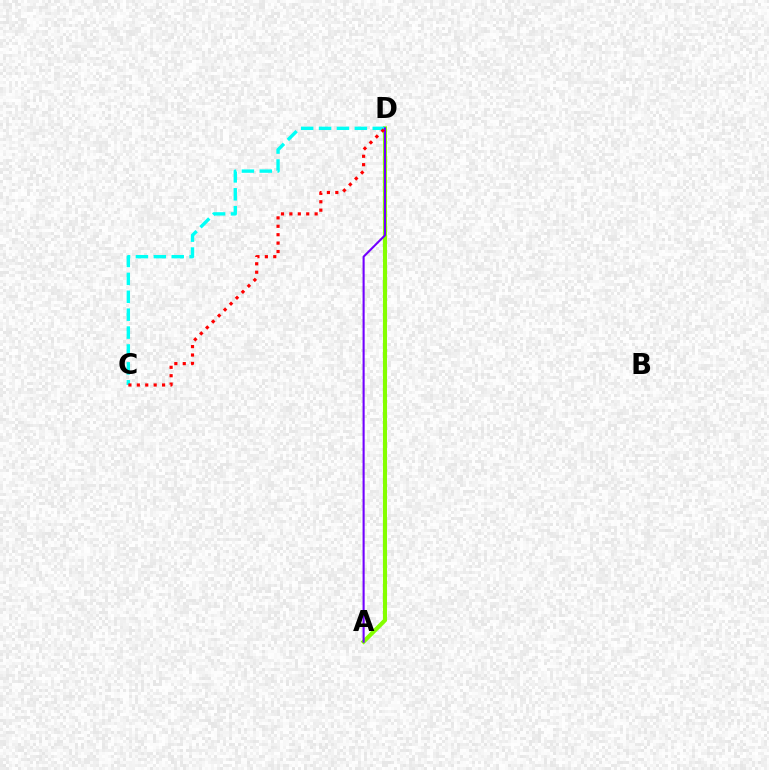{('A', 'D'): [{'color': '#84ff00', 'line_style': 'solid', 'thickness': 2.96}, {'color': '#7200ff', 'line_style': 'solid', 'thickness': 1.5}], ('C', 'D'): [{'color': '#00fff6', 'line_style': 'dashed', 'thickness': 2.43}, {'color': '#ff0000', 'line_style': 'dotted', 'thickness': 2.29}]}